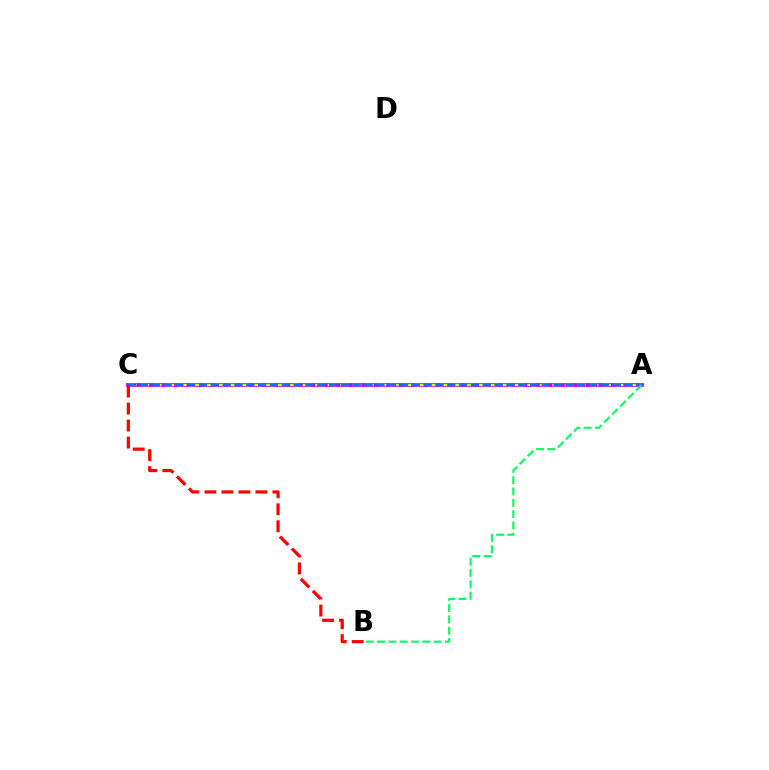{('A', 'C'): [{'color': '#b900ff', 'line_style': 'solid', 'thickness': 2.73}, {'color': '#d1ff00', 'line_style': 'dashed', 'thickness': 1.7}, {'color': '#0074ff', 'line_style': 'dashed', 'thickness': 1.61}], ('B', 'C'): [{'color': '#ff0000', 'line_style': 'dashed', 'thickness': 2.31}], ('A', 'B'): [{'color': '#00ff5c', 'line_style': 'dashed', 'thickness': 1.53}]}